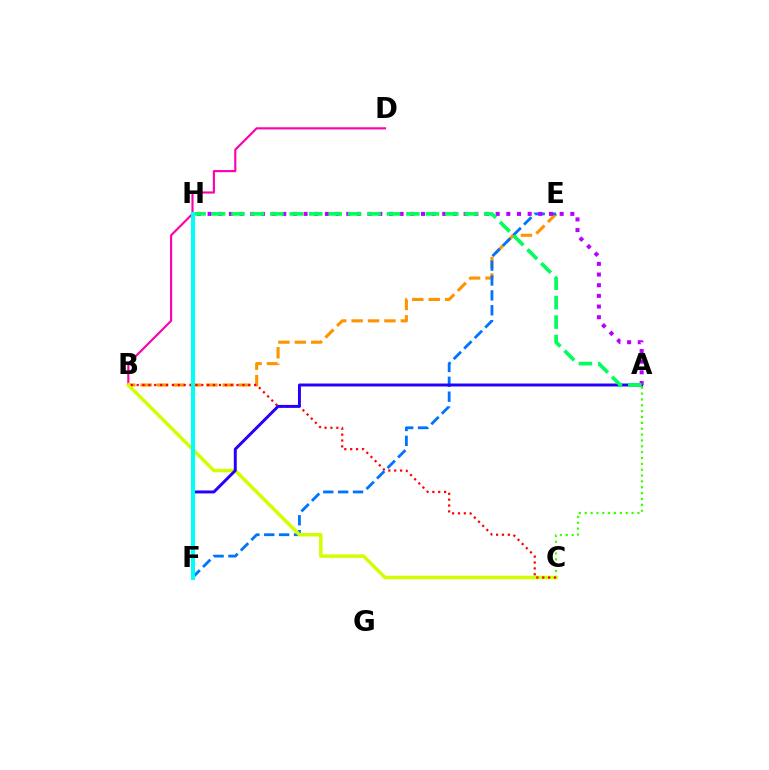{('A', 'C'): [{'color': '#3dff00', 'line_style': 'dotted', 'thickness': 1.59}], ('B', 'D'): [{'color': '#ff00ac', 'line_style': 'solid', 'thickness': 1.55}], ('B', 'E'): [{'color': '#ff9400', 'line_style': 'dashed', 'thickness': 2.23}], ('E', 'F'): [{'color': '#0074ff', 'line_style': 'dashed', 'thickness': 2.02}], ('B', 'C'): [{'color': '#d1ff00', 'line_style': 'solid', 'thickness': 2.52}, {'color': '#ff0000', 'line_style': 'dotted', 'thickness': 1.6}], ('A', 'F'): [{'color': '#2500ff', 'line_style': 'solid', 'thickness': 2.14}], ('A', 'H'): [{'color': '#b900ff', 'line_style': 'dotted', 'thickness': 2.9}, {'color': '#00ff5c', 'line_style': 'dashed', 'thickness': 2.64}], ('F', 'H'): [{'color': '#00fff6', 'line_style': 'solid', 'thickness': 2.9}]}